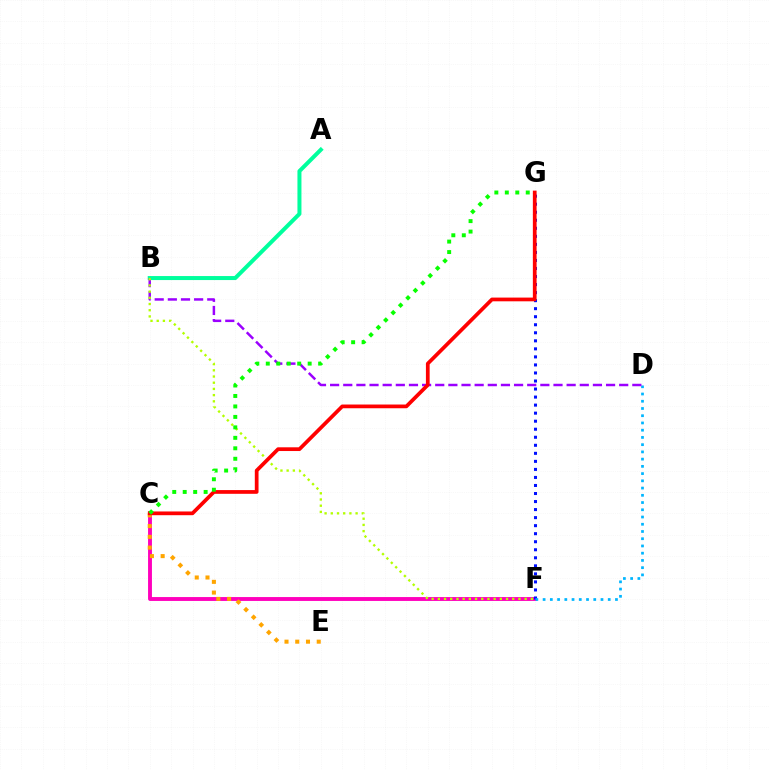{('C', 'F'): [{'color': '#ff00bd', 'line_style': 'solid', 'thickness': 2.79}], ('A', 'B'): [{'color': '#00ff9d', 'line_style': 'solid', 'thickness': 2.89}], ('F', 'G'): [{'color': '#0010ff', 'line_style': 'dotted', 'thickness': 2.18}], ('D', 'F'): [{'color': '#00b5ff', 'line_style': 'dotted', 'thickness': 1.97}], ('B', 'D'): [{'color': '#9b00ff', 'line_style': 'dashed', 'thickness': 1.79}], ('B', 'F'): [{'color': '#b3ff00', 'line_style': 'dotted', 'thickness': 1.68}], ('C', 'E'): [{'color': '#ffa500', 'line_style': 'dotted', 'thickness': 2.92}], ('C', 'G'): [{'color': '#ff0000', 'line_style': 'solid', 'thickness': 2.68}, {'color': '#08ff00', 'line_style': 'dotted', 'thickness': 2.84}]}